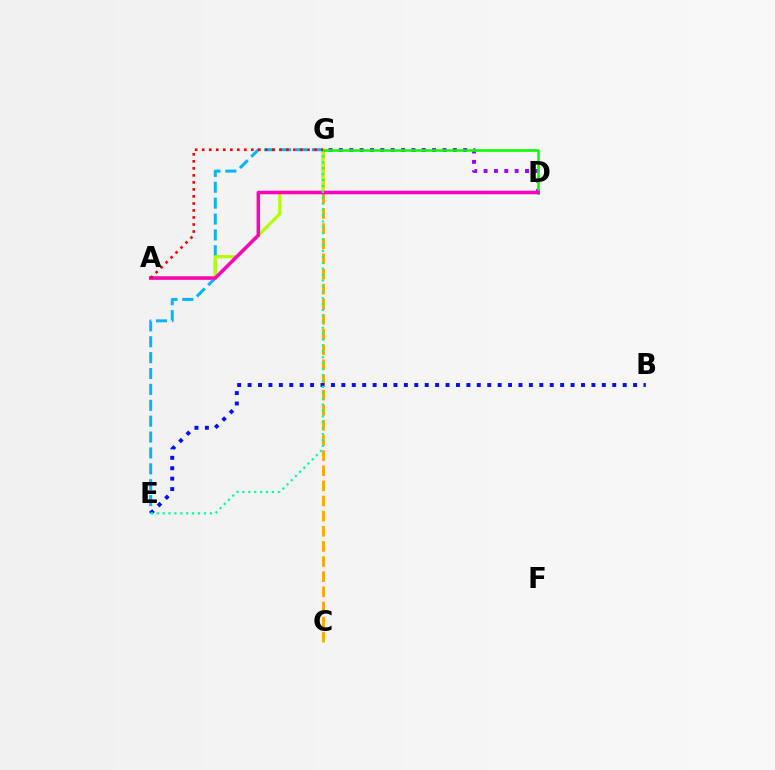{('C', 'G'): [{'color': '#ffa500', 'line_style': 'dashed', 'thickness': 2.06}], ('E', 'G'): [{'color': '#00b5ff', 'line_style': 'dashed', 'thickness': 2.16}, {'color': '#00ff9d', 'line_style': 'dotted', 'thickness': 1.61}], ('B', 'E'): [{'color': '#0010ff', 'line_style': 'dotted', 'thickness': 2.83}], ('A', 'G'): [{'color': '#b3ff00', 'line_style': 'solid', 'thickness': 2.34}, {'color': '#ff0000', 'line_style': 'dotted', 'thickness': 1.91}], ('D', 'G'): [{'color': '#9b00ff', 'line_style': 'dotted', 'thickness': 2.81}, {'color': '#08ff00', 'line_style': 'solid', 'thickness': 1.85}], ('A', 'D'): [{'color': '#ff00bd', 'line_style': 'solid', 'thickness': 2.53}]}